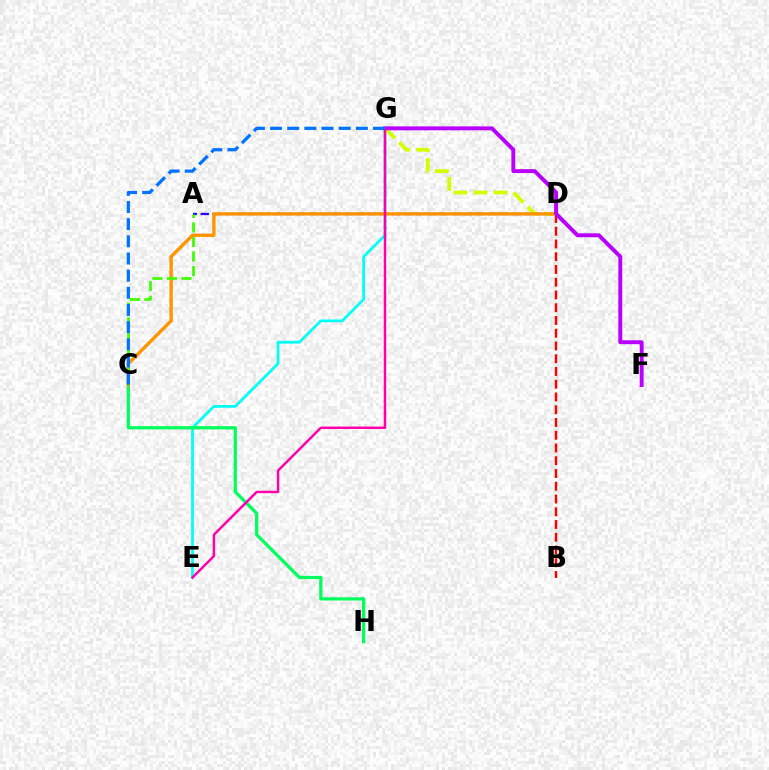{('A', 'D'): [{'color': '#2500ff', 'line_style': 'dashed', 'thickness': 1.63}], ('E', 'G'): [{'color': '#00fff6', 'line_style': 'solid', 'thickness': 1.99}, {'color': '#ff00ac', 'line_style': 'solid', 'thickness': 1.76}], ('C', 'H'): [{'color': '#00ff5c', 'line_style': 'solid', 'thickness': 2.32}], ('B', 'D'): [{'color': '#ff0000', 'line_style': 'dashed', 'thickness': 1.73}], ('D', 'G'): [{'color': '#d1ff00', 'line_style': 'dashed', 'thickness': 2.72}], ('C', 'D'): [{'color': '#ff9400', 'line_style': 'solid', 'thickness': 2.42}], ('F', 'G'): [{'color': '#b900ff', 'line_style': 'solid', 'thickness': 2.82}], ('A', 'C'): [{'color': '#3dff00', 'line_style': 'dashed', 'thickness': 1.97}], ('C', 'G'): [{'color': '#0074ff', 'line_style': 'dashed', 'thickness': 2.33}]}